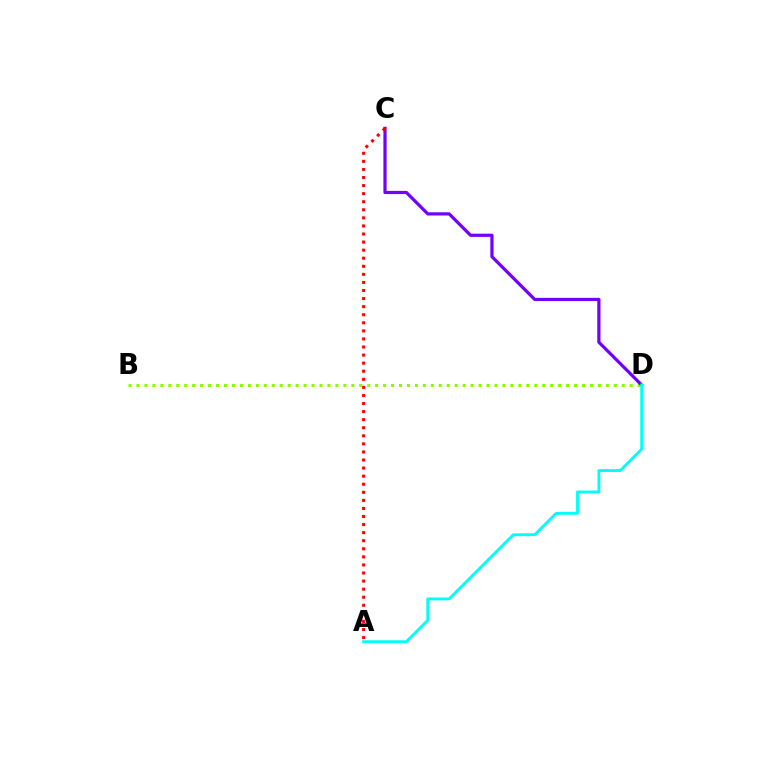{('B', 'D'): [{'color': '#84ff00', 'line_style': 'dotted', 'thickness': 2.16}], ('C', 'D'): [{'color': '#7200ff', 'line_style': 'solid', 'thickness': 2.31}], ('A', 'D'): [{'color': '#00fff6', 'line_style': 'solid', 'thickness': 2.06}], ('A', 'C'): [{'color': '#ff0000', 'line_style': 'dotted', 'thickness': 2.19}]}